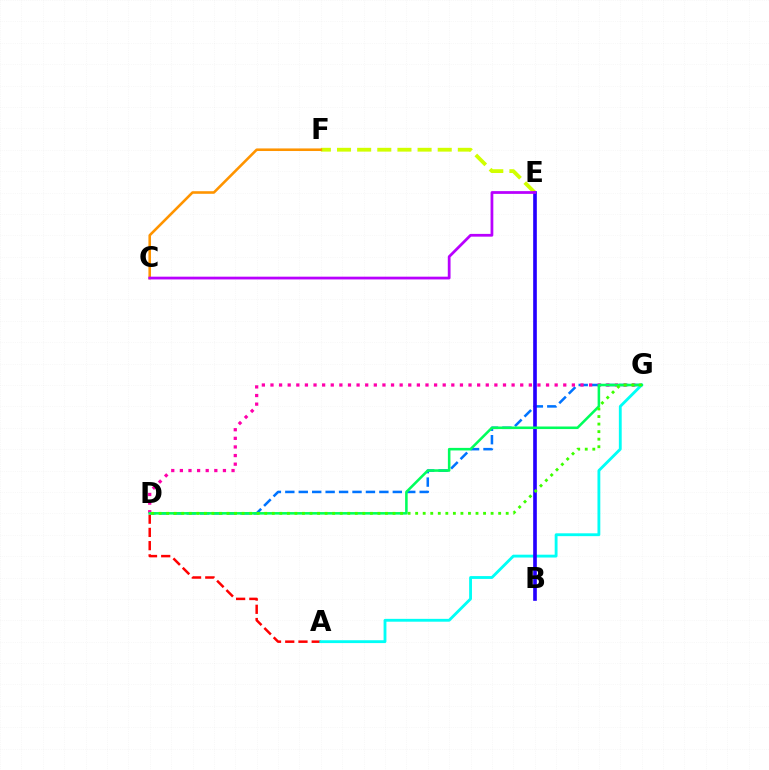{('D', 'G'): [{'color': '#0074ff', 'line_style': 'dashed', 'thickness': 1.83}, {'color': '#ff00ac', 'line_style': 'dotted', 'thickness': 2.34}, {'color': '#00ff5c', 'line_style': 'solid', 'thickness': 1.84}, {'color': '#3dff00', 'line_style': 'dotted', 'thickness': 2.05}], ('A', 'D'): [{'color': '#ff0000', 'line_style': 'dashed', 'thickness': 1.8}], ('A', 'G'): [{'color': '#00fff6', 'line_style': 'solid', 'thickness': 2.05}], ('E', 'F'): [{'color': '#d1ff00', 'line_style': 'dashed', 'thickness': 2.74}], ('B', 'E'): [{'color': '#2500ff', 'line_style': 'solid', 'thickness': 2.63}], ('C', 'F'): [{'color': '#ff9400', 'line_style': 'solid', 'thickness': 1.86}], ('C', 'E'): [{'color': '#b900ff', 'line_style': 'solid', 'thickness': 1.99}]}